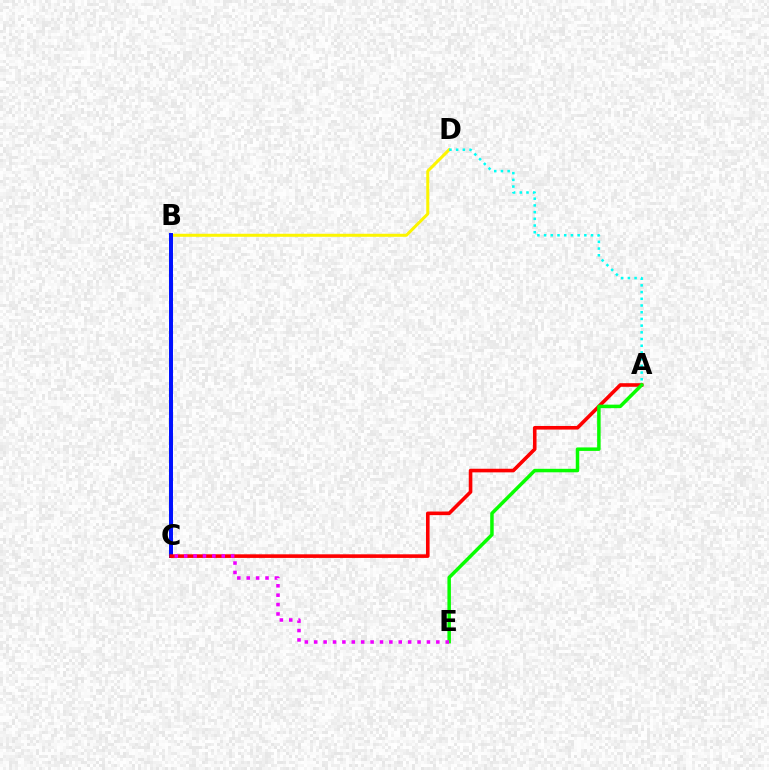{('B', 'D'): [{'color': '#fcf500', 'line_style': 'solid', 'thickness': 2.18}], ('B', 'C'): [{'color': '#0010ff', 'line_style': 'solid', 'thickness': 2.86}], ('A', 'D'): [{'color': '#00fff6', 'line_style': 'dotted', 'thickness': 1.82}], ('A', 'C'): [{'color': '#ff0000', 'line_style': 'solid', 'thickness': 2.6}], ('A', 'E'): [{'color': '#08ff00', 'line_style': 'solid', 'thickness': 2.51}], ('C', 'E'): [{'color': '#ee00ff', 'line_style': 'dotted', 'thickness': 2.55}]}